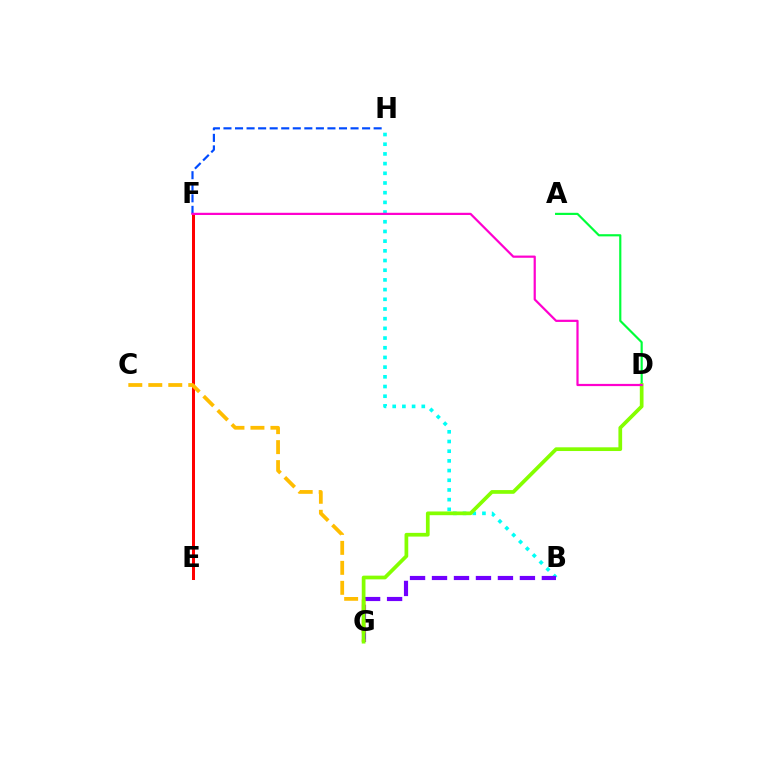{('E', 'F'): [{'color': '#ff0000', 'line_style': 'solid', 'thickness': 2.16}], ('B', 'H'): [{'color': '#00fff6', 'line_style': 'dotted', 'thickness': 2.63}], ('A', 'D'): [{'color': '#00ff39', 'line_style': 'solid', 'thickness': 1.56}], ('B', 'G'): [{'color': '#7200ff', 'line_style': 'dashed', 'thickness': 2.99}], ('C', 'G'): [{'color': '#ffbd00', 'line_style': 'dashed', 'thickness': 2.71}], ('D', 'G'): [{'color': '#84ff00', 'line_style': 'solid', 'thickness': 2.68}], ('F', 'H'): [{'color': '#004bff', 'line_style': 'dashed', 'thickness': 1.57}], ('D', 'F'): [{'color': '#ff00cf', 'line_style': 'solid', 'thickness': 1.59}]}